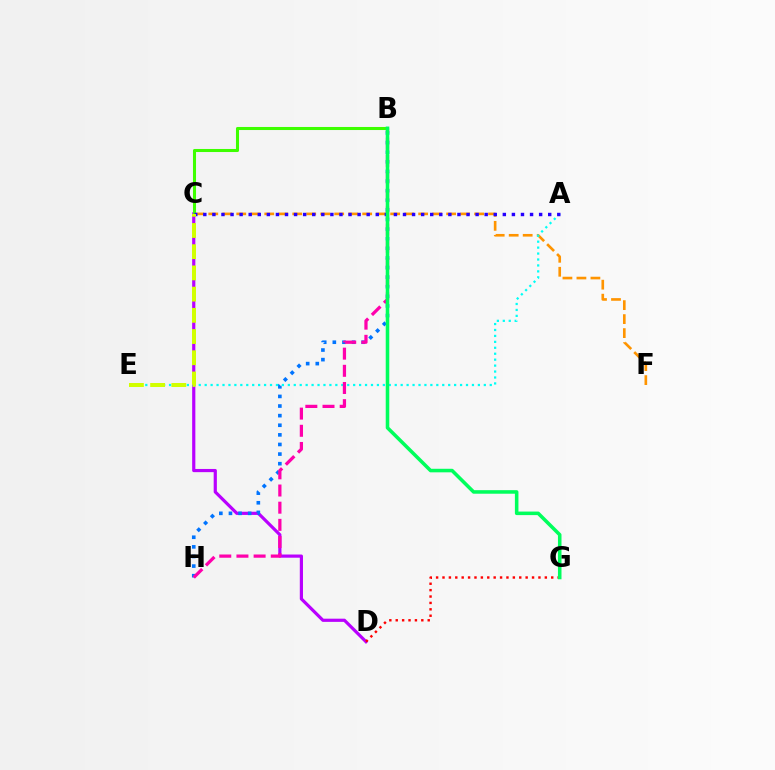{('C', 'D'): [{'color': '#b900ff', 'line_style': 'solid', 'thickness': 2.29}], ('B', 'H'): [{'color': '#0074ff', 'line_style': 'dotted', 'thickness': 2.61}, {'color': '#ff00ac', 'line_style': 'dashed', 'thickness': 2.33}], ('C', 'F'): [{'color': '#ff9400', 'line_style': 'dashed', 'thickness': 1.9}], ('A', 'E'): [{'color': '#00fff6', 'line_style': 'dotted', 'thickness': 1.61}], ('B', 'C'): [{'color': '#3dff00', 'line_style': 'solid', 'thickness': 2.2}], ('A', 'C'): [{'color': '#2500ff', 'line_style': 'dotted', 'thickness': 2.47}], ('D', 'G'): [{'color': '#ff0000', 'line_style': 'dotted', 'thickness': 1.74}], ('B', 'G'): [{'color': '#00ff5c', 'line_style': 'solid', 'thickness': 2.55}], ('C', 'E'): [{'color': '#d1ff00', 'line_style': 'dashed', 'thickness': 2.88}]}